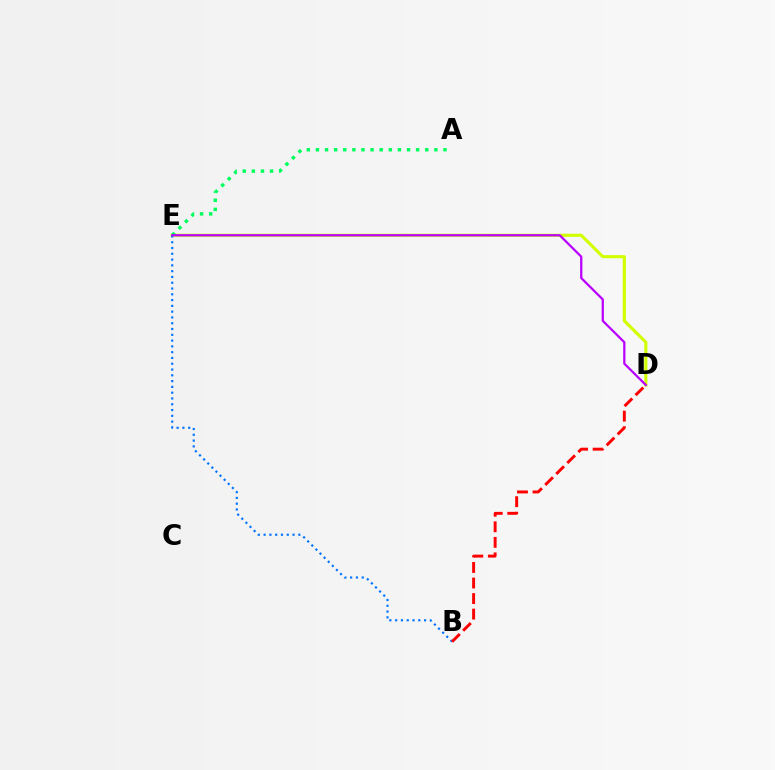{('D', 'E'): [{'color': '#d1ff00', 'line_style': 'solid', 'thickness': 2.23}, {'color': '#b900ff', 'line_style': 'solid', 'thickness': 1.61}], ('B', 'E'): [{'color': '#0074ff', 'line_style': 'dotted', 'thickness': 1.57}], ('A', 'E'): [{'color': '#00ff5c', 'line_style': 'dotted', 'thickness': 2.48}], ('B', 'D'): [{'color': '#ff0000', 'line_style': 'dashed', 'thickness': 2.11}]}